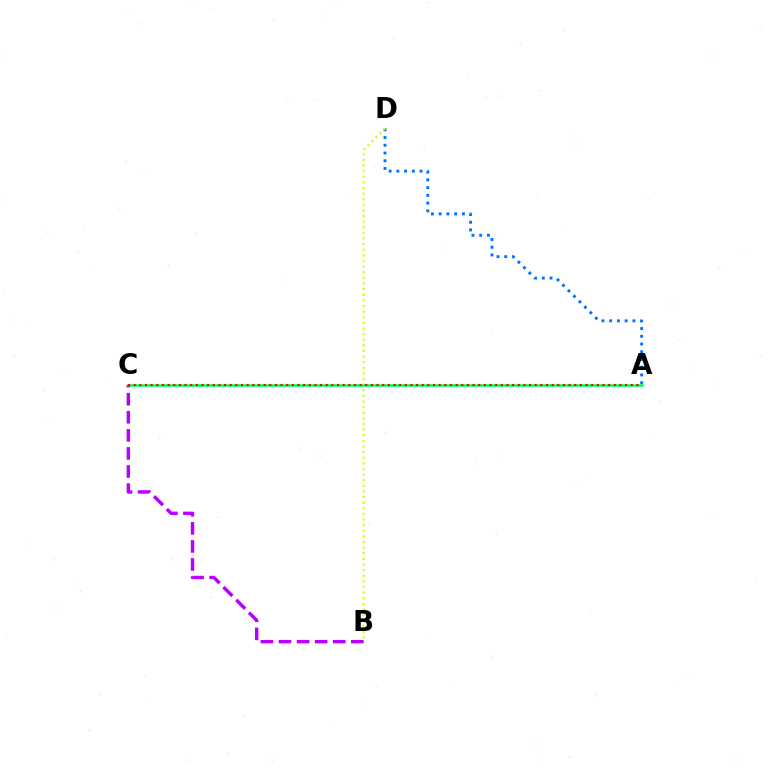{('A', 'D'): [{'color': '#0074ff', 'line_style': 'dotted', 'thickness': 2.1}], ('B', 'D'): [{'color': '#d1ff00', 'line_style': 'dotted', 'thickness': 1.53}], ('A', 'C'): [{'color': '#00ff5c', 'line_style': 'solid', 'thickness': 1.87}, {'color': '#ff0000', 'line_style': 'dotted', 'thickness': 1.53}], ('B', 'C'): [{'color': '#b900ff', 'line_style': 'dashed', 'thickness': 2.46}]}